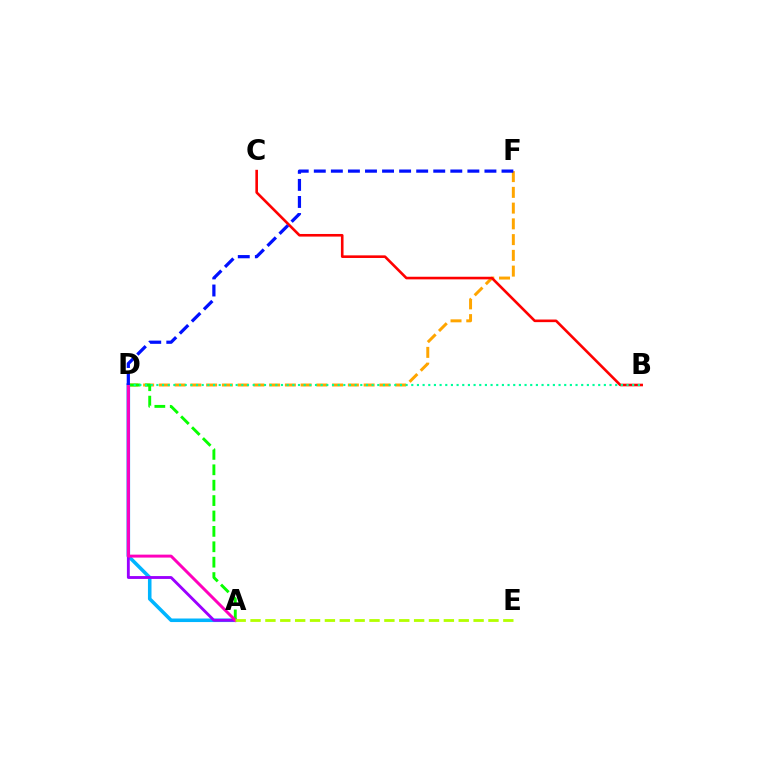{('D', 'F'): [{'color': '#ffa500', 'line_style': 'dashed', 'thickness': 2.14}, {'color': '#0010ff', 'line_style': 'dashed', 'thickness': 2.32}], ('A', 'D'): [{'color': '#00b5ff', 'line_style': 'solid', 'thickness': 2.56}, {'color': '#9b00ff', 'line_style': 'solid', 'thickness': 2.06}, {'color': '#08ff00', 'line_style': 'dashed', 'thickness': 2.09}, {'color': '#ff00bd', 'line_style': 'solid', 'thickness': 2.13}], ('B', 'C'): [{'color': '#ff0000', 'line_style': 'solid', 'thickness': 1.88}], ('B', 'D'): [{'color': '#00ff9d', 'line_style': 'dotted', 'thickness': 1.54}], ('A', 'E'): [{'color': '#b3ff00', 'line_style': 'dashed', 'thickness': 2.02}]}